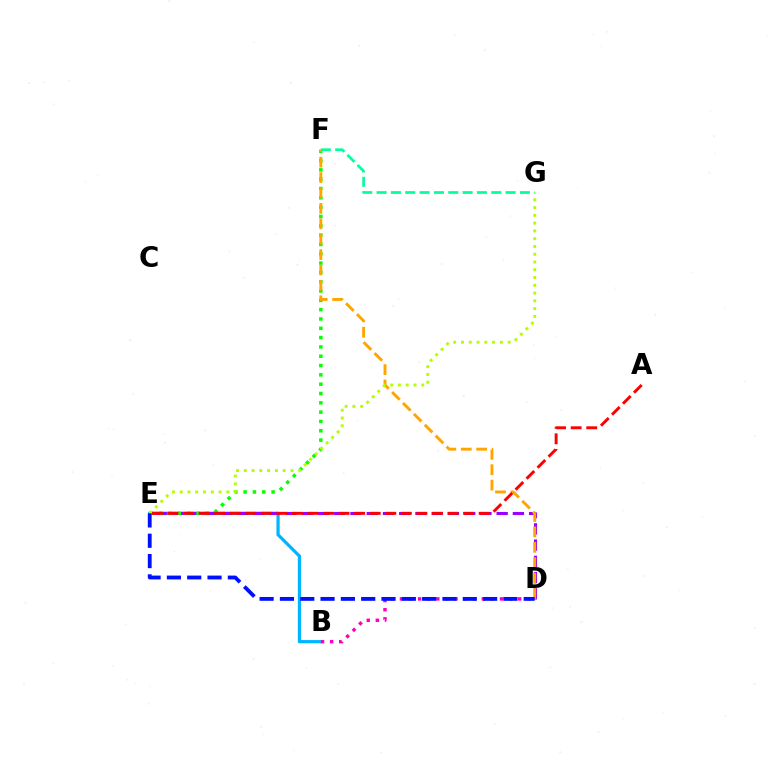{('B', 'E'): [{'color': '#00b5ff', 'line_style': 'solid', 'thickness': 2.32}], ('D', 'E'): [{'color': '#9b00ff', 'line_style': 'dashed', 'thickness': 2.21}, {'color': '#0010ff', 'line_style': 'dashed', 'thickness': 2.76}], ('E', 'F'): [{'color': '#08ff00', 'line_style': 'dotted', 'thickness': 2.53}], ('D', 'F'): [{'color': '#ffa500', 'line_style': 'dashed', 'thickness': 2.09}], ('E', 'G'): [{'color': '#b3ff00', 'line_style': 'dotted', 'thickness': 2.11}], ('B', 'D'): [{'color': '#ff00bd', 'line_style': 'dotted', 'thickness': 2.47}], ('A', 'E'): [{'color': '#ff0000', 'line_style': 'dashed', 'thickness': 2.11}], ('F', 'G'): [{'color': '#00ff9d', 'line_style': 'dashed', 'thickness': 1.95}]}